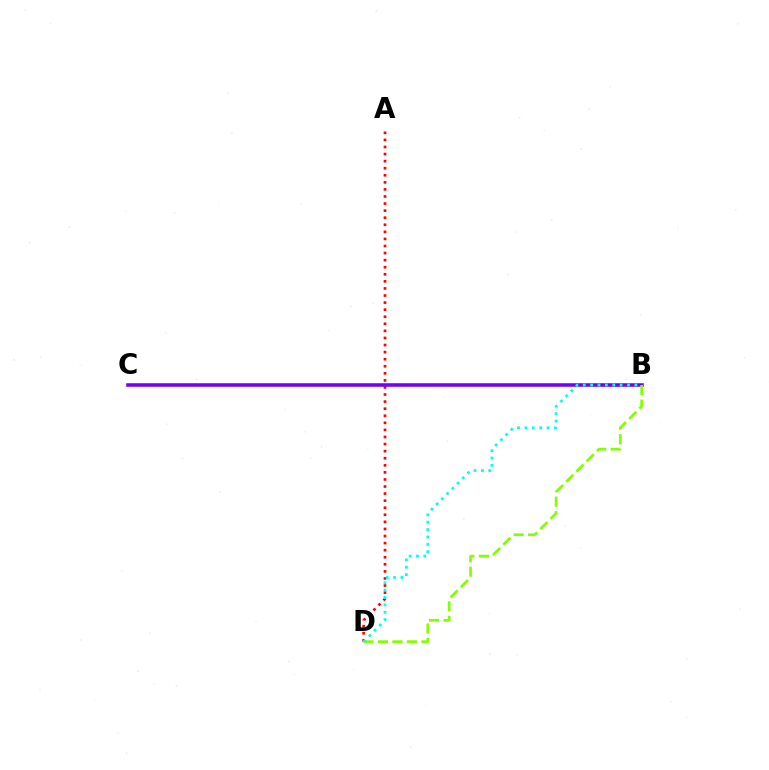{('A', 'D'): [{'color': '#ff0000', 'line_style': 'dotted', 'thickness': 1.92}], ('B', 'C'): [{'color': '#7200ff', 'line_style': 'solid', 'thickness': 2.55}], ('B', 'D'): [{'color': '#84ff00', 'line_style': 'dashed', 'thickness': 1.97}, {'color': '#00fff6', 'line_style': 'dotted', 'thickness': 2.0}]}